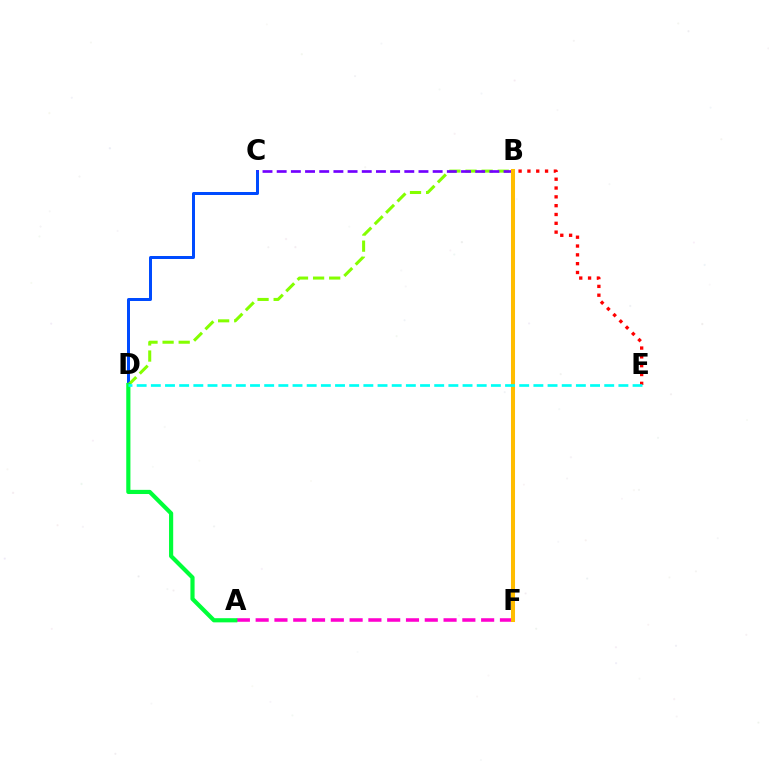{('A', 'F'): [{'color': '#ff00cf', 'line_style': 'dashed', 'thickness': 2.55}], ('C', 'D'): [{'color': '#004bff', 'line_style': 'solid', 'thickness': 2.16}], ('B', 'D'): [{'color': '#84ff00', 'line_style': 'dashed', 'thickness': 2.19}], ('A', 'D'): [{'color': '#00ff39', 'line_style': 'solid', 'thickness': 3.0}], ('B', 'C'): [{'color': '#7200ff', 'line_style': 'dashed', 'thickness': 1.93}], ('B', 'E'): [{'color': '#ff0000', 'line_style': 'dotted', 'thickness': 2.4}], ('B', 'F'): [{'color': '#ffbd00', 'line_style': 'solid', 'thickness': 2.91}], ('D', 'E'): [{'color': '#00fff6', 'line_style': 'dashed', 'thickness': 1.92}]}